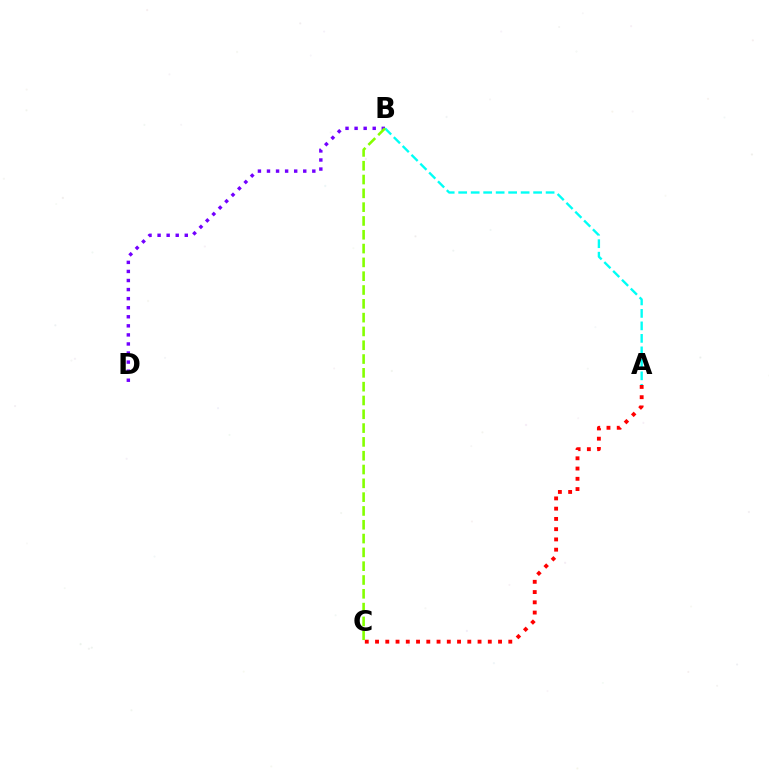{('B', 'D'): [{'color': '#7200ff', 'line_style': 'dotted', 'thickness': 2.46}], ('A', 'B'): [{'color': '#00fff6', 'line_style': 'dashed', 'thickness': 1.7}], ('A', 'C'): [{'color': '#ff0000', 'line_style': 'dotted', 'thickness': 2.79}], ('B', 'C'): [{'color': '#84ff00', 'line_style': 'dashed', 'thickness': 1.88}]}